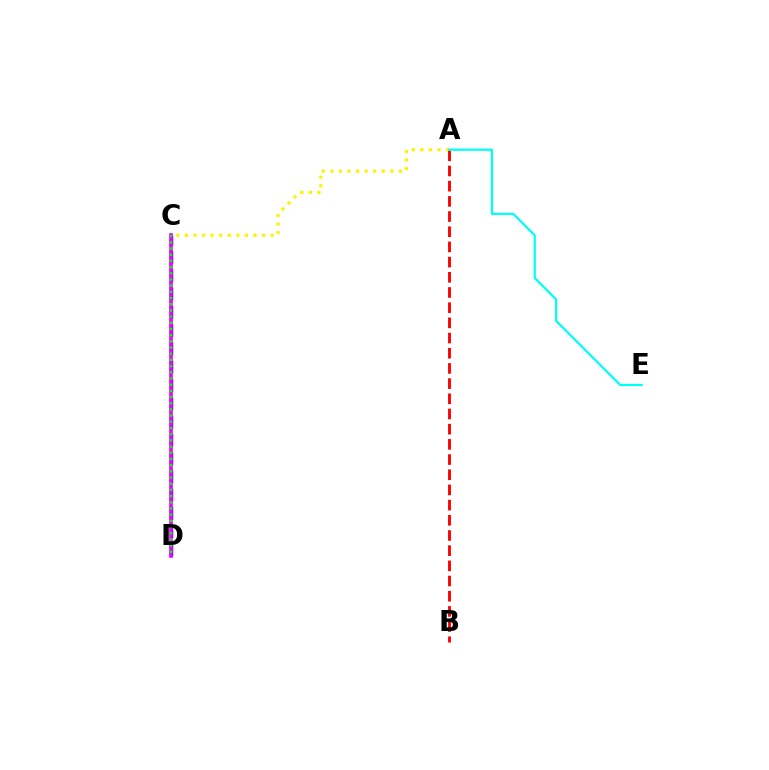{('C', 'D'): [{'color': '#0010ff', 'line_style': 'dashed', 'thickness': 2.49}, {'color': '#ee00ff', 'line_style': 'solid', 'thickness': 2.61}, {'color': '#08ff00', 'line_style': 'dotted', 'thickness': 1.68}], ('A', 'C'): [{'color': '#fcf500', 'line_style': 'dotted', 'thickness': 2.33}], ('A', 'B'): [{'color': '#ff0000', 'line_style': 'dashed', 'thickness': 2.06}], ('A', 'E'): [{'color': '#00fff6', 'line_style': 'solid', 'thickness': 1.6}]}